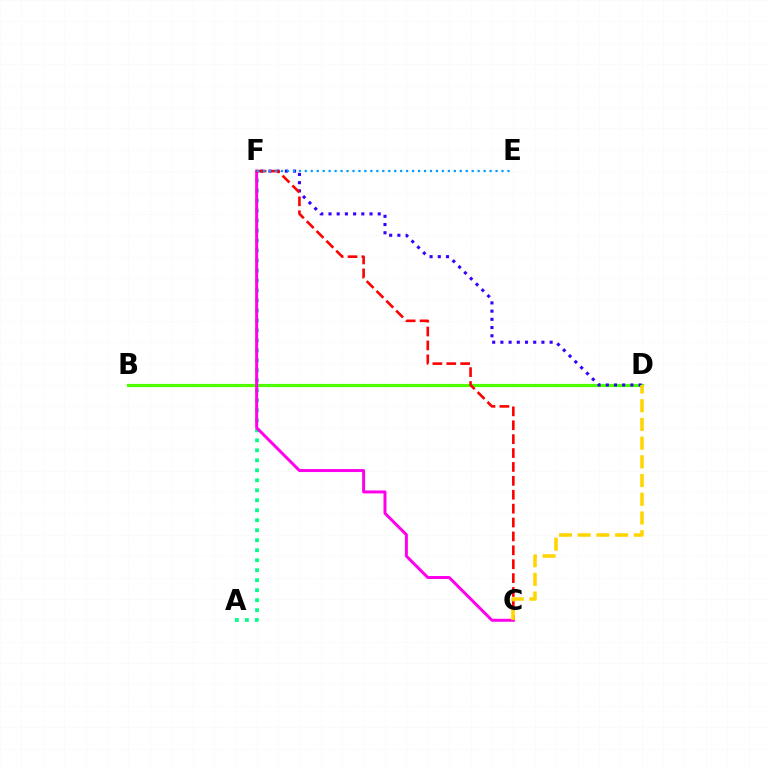{('A', 'F'): [{'color': '#00ff86', 'line_style': 'dotted', 'thickness': 2.71}], ('B', 'D'): [{'color': '#4fff00', 'line_style': 'solid', 'thickness': 2.31}], ('C', 'F'): [{'color': '#ff00ed', 'line_style': 'solid', 'thickness': 2.15}, {'color': '#ff0000', 'line_style': 'dashed', 'thickness': 1.89}], ('D', 'F'): [{'color': '#3700ff', 'line_style': 'dotted', 'thickness': 2.23}], ('E', 'F'): [{'color': '#009eff', 'line_style': 'dotted', 'thickness': 1.62}], ('C', 'D'): [{'color': '#ffd500', 'line_style': 'dashed', 'thickness': 2.54}]}